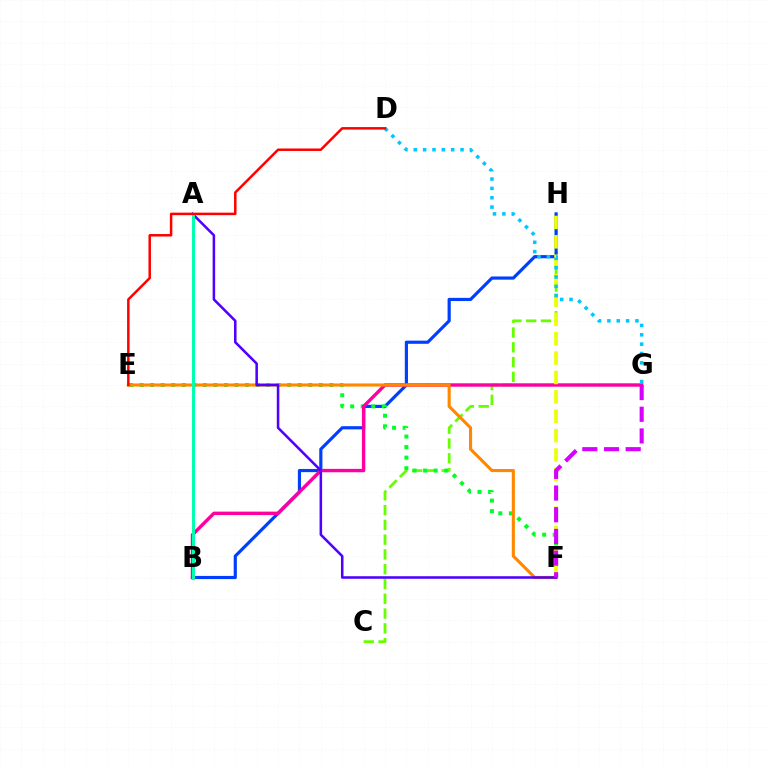{('C', 'H'): [{'color': '#66ff00', 'line_style': 'dashed', 'thickness': 2.01}], ('B', 'H'): [{'color': '#003fff', 'line_style': 'solid', 'thickness': 2.28}], ('E', 'F'): [{'color': '#00ff27', 'line_style': 'dotted', 'thickness': 2.87}, {'color': '#ff8800', 'line_style': 'solid', 'thickness': 2.23}], ('B', 'G'): [{'color': '#ff00a0', 'line_style': 'solid', 'thickness': 2.46}], ('F', 'H'): [{'color': '#eeff00', 'line_style': 'dashed', 'thickness': 2.63}], ('A', 'F'): [{'color': '#4f00ff', 'line_style': 'solid', 'thickness': 1.83}], ('D', 'G'): [{'color': '#00c7ff', 'line_style': 'dotted', 'thickness': 2.54}], ('A', 'B'): [{'color': '#00ffaf', 'line_style': 'solid', 'thickness': 2.17}], ('F', 'G'): [{'color': '#d600ff', 'line_style': 'dashed', 'thickness': 2.95}], ('D', 'E'): [{'color': '#ff0000', 'line_style': 'solid', 'thickness': 1.8}]}